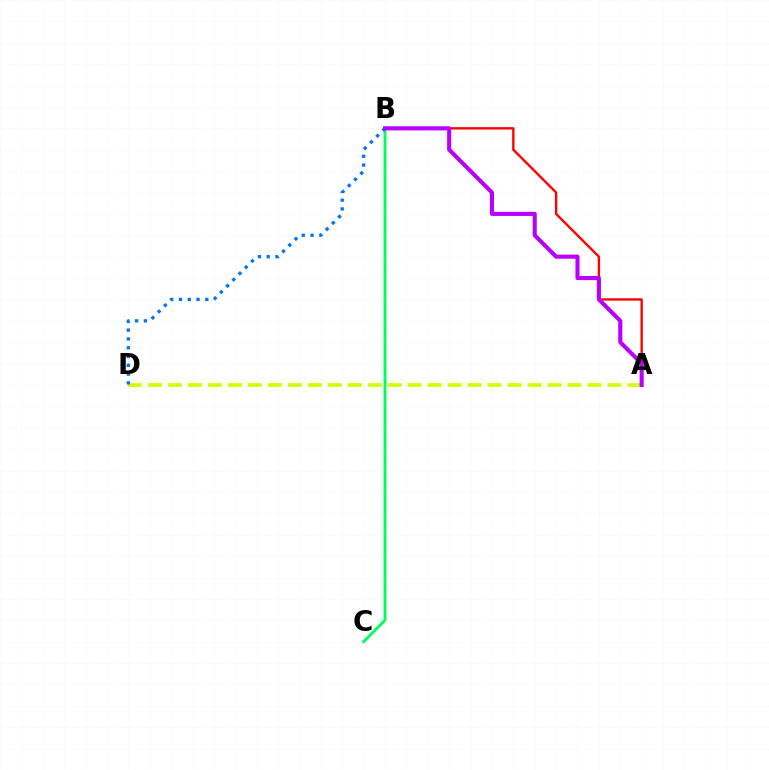{('A', 'B'): [{'color': '#ff0000', 'line_style': 'solid', 'thickness': 1.7}, {'color': '#b900ff', 'line_style': 'solid', 'thickness': 2.95}], ('B', 'C'): [{'color': '#00ff5c', 'line_style': 'solid', 'thickness': 2.08}], ('A', 'D'): [{'color': '#d1ff00', 'line_style': 'dashed', 'thickness': 2.71}], ('B', 'D'): [{'color': '#0074ff', 'line_style': 'dotted', 'thickness': 2.39}]}